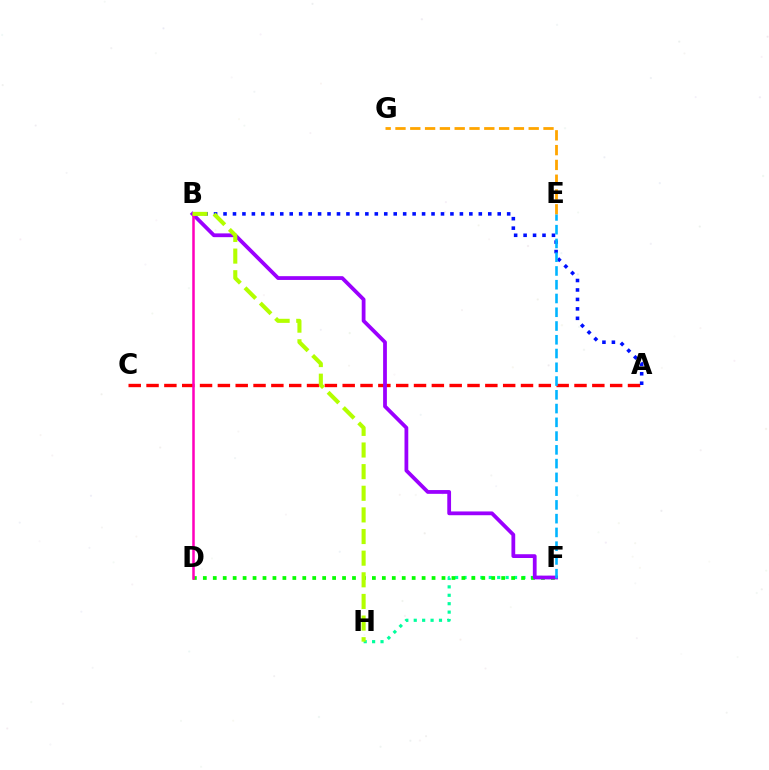{('A', 'C'): [{'color': '#ff0000', 'line_style': 'dashed', 'thickness': 2.42}], ('F', 'H'): [{'color': '#00ff9d', 'line_style': 'dotted', 'thickness': 2.29}], ('D', 'F'): [{'color': '#08ff00', 'line_style': 'dotted', 'thickness': 2.7}], ('A', 'B'): [{'color': '#0010ff', 'line_style': 'dotted', 'thickness': 2.57}], ('B', 'F'): [{'color': '#9b00ff', 'line_style': 'solid', 'thickness': 2.72}], ('B', 'D'): [{'color': '#ff00bd', 'line_style': 'solid', 'thickness': 1.82}], ('E', 'G'): [{'color': '#ffa500', 'line_style': 'dashed', 'thickness': 2.01}], ('E', 'F'): [{'color': '#00b5ff', 'line_style': 'dashed', 'thickness': 1.87}], ('B', 'H'): [{'color': '#b3ff00', 'line_style': 'dashed', 'thickness': 2.94}]}